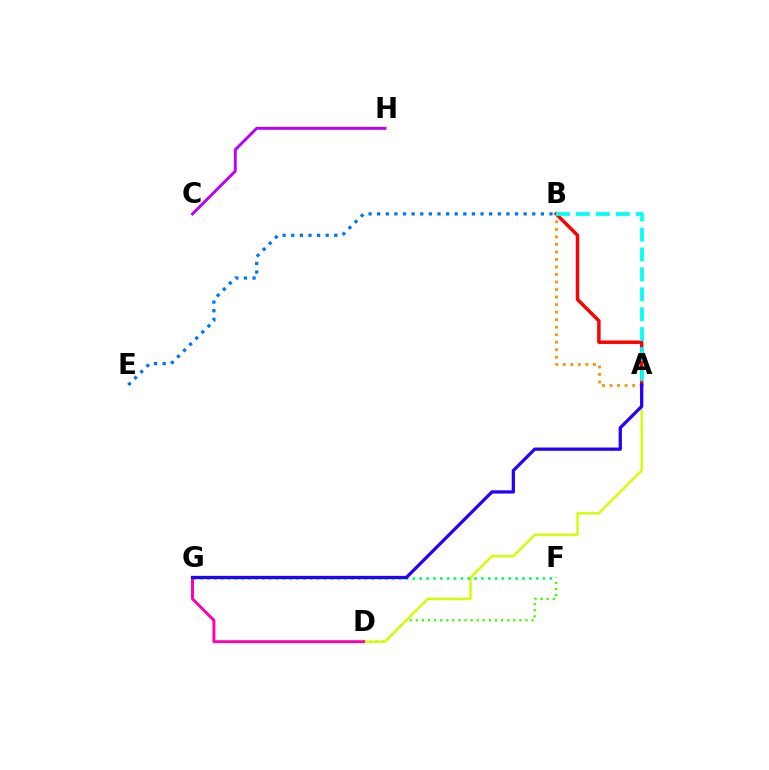{('B', 'E'): [{'color': '#0074ff', 'line_style': 'dotted', 'thickness': 2.34}], ('D', 'F'): [{'color': '#3dff00', 'line_style': 'dotted', 'thickness': 1.66}], ('A', 'D'): [{'color': '#d1ff00', 'line_style': 'solid', 'thickness': 1.73}], ('C', 'H'): [{'color': '#b900ff', 'line_style': 'solid', 'thickness': 2.09}], ('F', 'G'): [{'color': '#00ff5c', 'line_style': 'dotted', 'thickness': 1.86}], ('A', 'B'): [{'color': '#ff0000', 'line_style': 'solid', 'thickness': 2.49}, {'color': '#ff9400', 'line_style': 'dotted', 'thickness': 2.04}, {'color': '#00fff6', 'line_style': 'dashed', 'thickness': 2.71}], ('D', 'G'): [{'color': '#ff00ac', 'line_style': 'solid', 'thickness': 2.1}], ('A', 'G'): [{'color': '#2500ff', 'line_style': 'solid', 'thickness': 2.35}]}